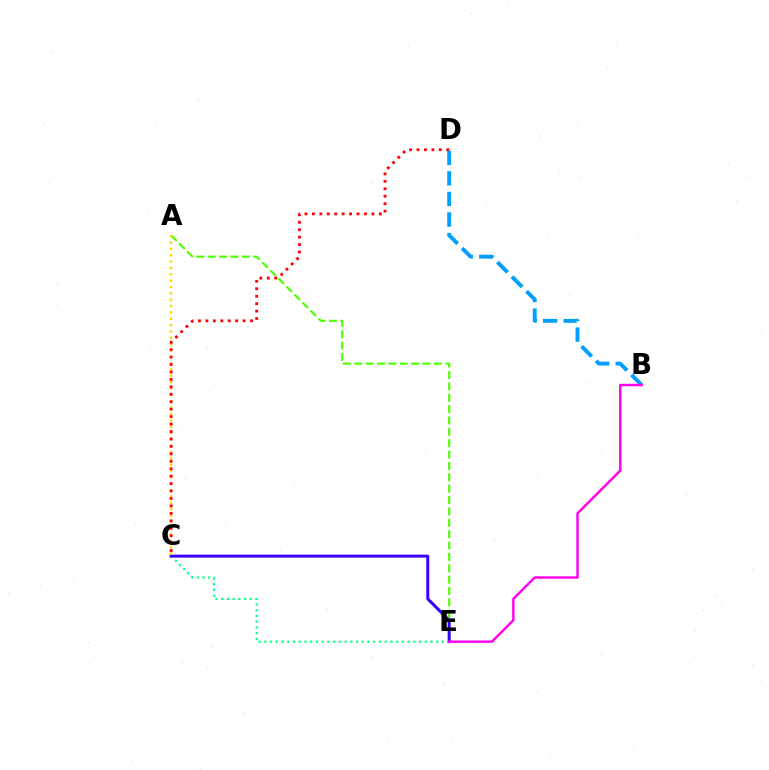{('C', 'E'): [{'color': '#00ff86', 'line_style': 'dotted', 'thickness': 1.56}, {'color': '#3700ff', 'line_style': 'solid', 'thickness': 2.15}], ('B', 'D'): [{'color': '#009eff', 'line_style': 'dashed', 'thickness': 2.8}], ('A', 'E'): [{'color': '#4fff00', 'line_style': 'dashed', 'thickness': 1.54}], ('B', 'E'): [{'color': '#ff00ed', 'line_style': 'solid', 'thickness': 1.75}], ('A', 'C'): [{'color': '#ffd500', 'line_style': 'dotted', 'thickness': 1.72}], ('C', 'D'): [{'color': '#ff0000', 'line_style': 'dotted', 'thickness': 2.02}]}